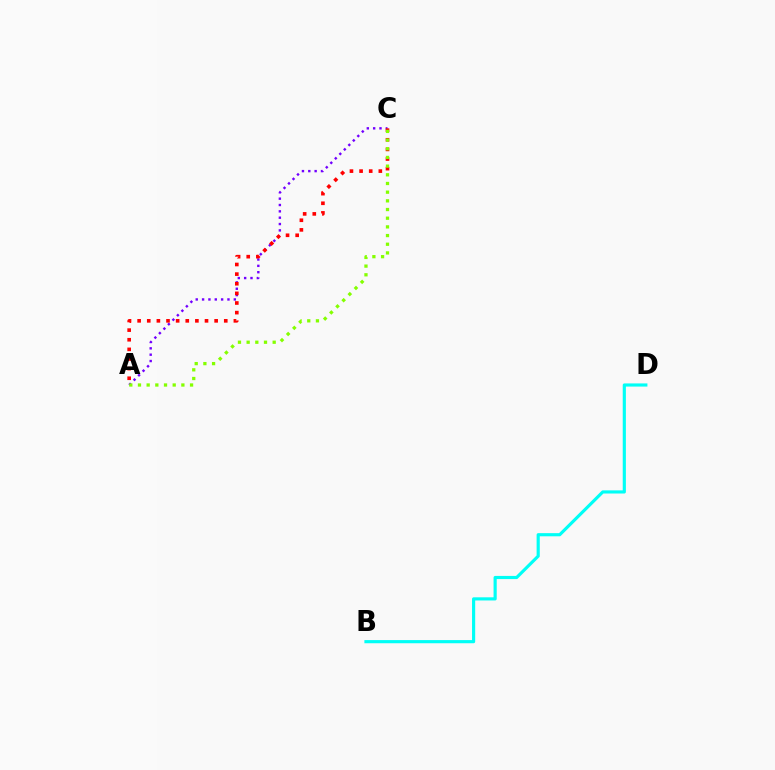{('A', 'C'): [{'color': '#7200ff', 'line_style': 'dotted', 'thickness': 1.72}, {'color': '#ff0000', 'line_style': 'dotted', 'thickness': 2.62}, {'color': '#84ff00', 'line_style': 'dotted', 'thickness': 2.36}], ('B', 'D'): [{'color': '#00fff6', 'line_style': 'solid', 'thickness': 2.27}]}